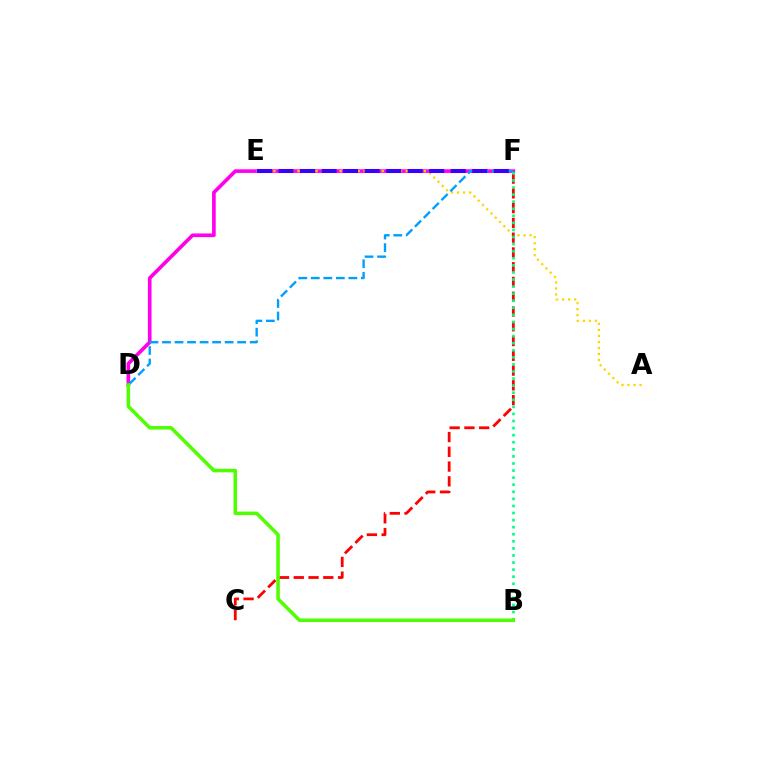{('D', 'F'): [{'color': '#ff00ed', 'line_style': 'solid', 'thickness': 2.63}, {'color': '#009eff', 'line_style': 'dashed', 'thickness': 1.7}], ('A', 'E'): [{'color': '#ffd500', 'line_style': 'dotted', 'thickness': 1.63}], ('C', 'F'): [{'color': '#ff0000', 'line_style': 'dashed', 'thickness': 2.01}], ('E', 'F'): [{'color': '#3700ff', 'line_style': 'dashed', 'thickness': 2.92}], ('B', 'F'): [{'color': '#00ff86', 'line_style': 'dotted', 'thickness': 1.92}], ('B', 'D'): [{'color': '#4fff00', 'line_style': 'solid', 'thickness': 2.54}]}